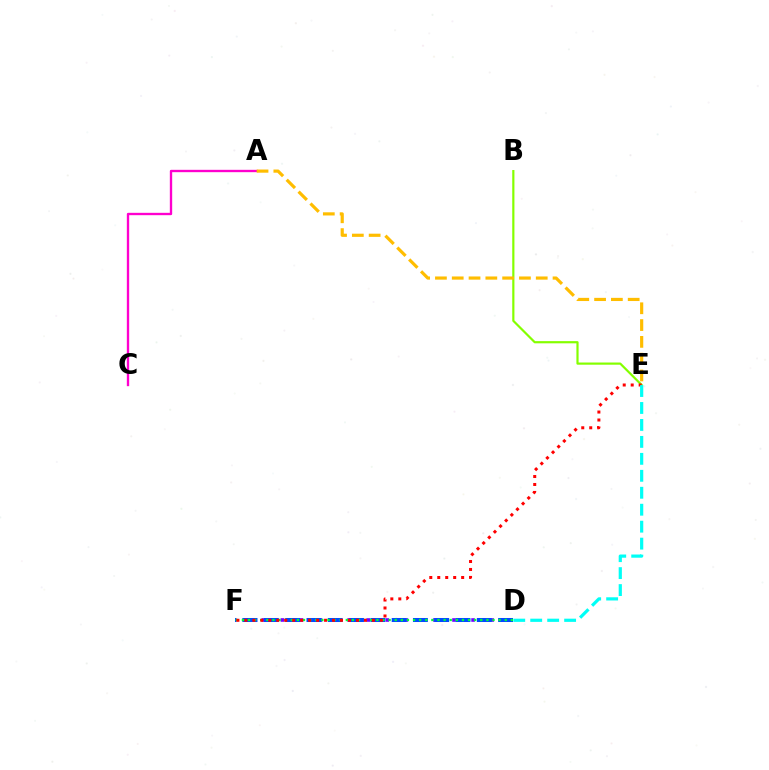{('D', 'F'): [{'color': '#7200ff', 'line_style': 'dotted', 'thickness': 2.59}, {'color': '#004bff', 'line_style': 'dashed', 'thickness': 2.89}, {'color': '#00ff39', 'line_style': 'dotted', 'thickness': 1.66}], ('B', 'E'): [{'color': '#84ff00', 'line_style': 'solid', 'thickness': 1.58}], ('A', 'C'): [{'color': '#ff00cf', 'line_style': 'solid', 'thickness': 1.69}], ('E', 'F'): [{'color': '#ff0000', 'line_style': 'dotted', 'thickness': 2.17}], ('D', 'E'): [{'color': '#00fff6', 'line_style': 'dashed', 'thickness': 2.3}], ('A', 'E'): [{'color': '#ffbd00', 'line_style': 'dashed', 'thickness': 2.28}]}